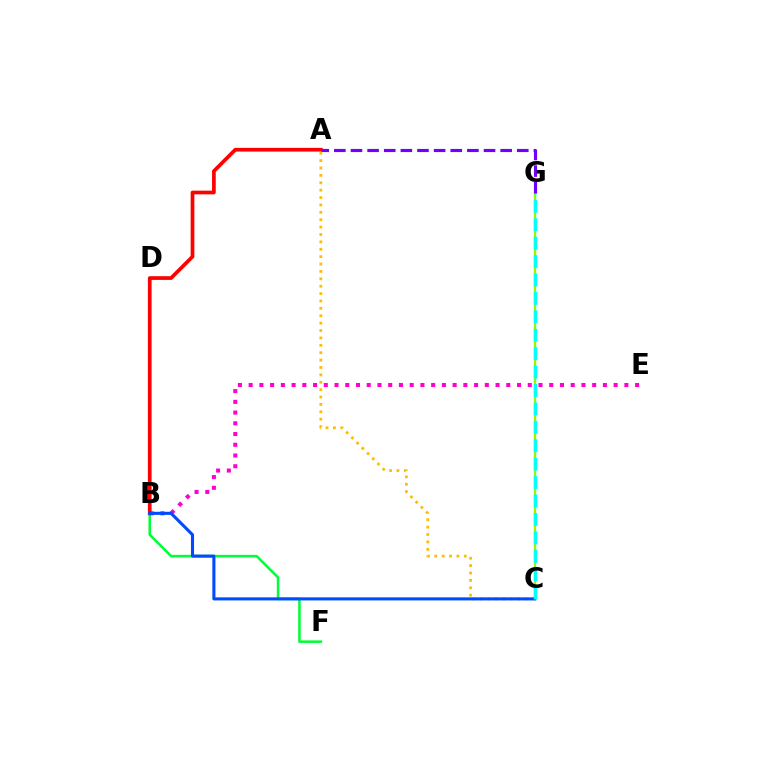{('B', 'F'): [{'color': '#00ff39', 'line_style': 'solid', 'thickness': 1.84}], ('B', 'E'): [{'color': '#ff00cf', 'line_style': 'dotted', 'thickness': 2.92}], ('C', 'G'): [{'color': '#84ff00', 'line_style': 'solid', 'thickness': 1.63}, {'color': '#00fff6', 'line_style': 'dashed', 'thickness': 2.5}], ('A', 'B'): [{'color': '#ff0000', 'line_style': 'solid', 'thickness': 2.67}], ('A', 'C'): [{'color': '#ffbd00', 'line_style': 'dotted', 'thickness': 2.01}], ('B', 'C'): [{'color': '#004bff', 'line_style': 'solid', 'thickness': 2.22}], ('A', 'G'): [{'color': '#7200ff', 'line_style': 'dashed', 'thickness': 2.26}]}